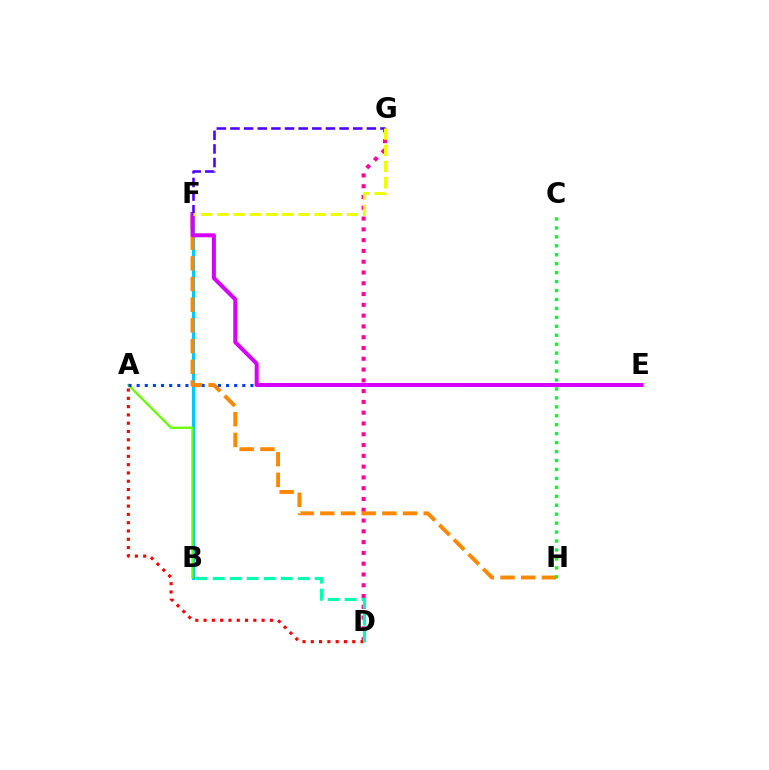{('B', 'F'): [{'color': '#00c7ff', 'line_style': 'solid', 'thickness': 2.25}], ('C', 'H'): [{'color': '#00ff27', 'line_style': 'dotted', 'thickness': 2.43}], ('A', 'B'): [{'color': '#66ff00', 'line_style': 'solid', 'thickness': 1.65}], ('D', 'G'): [{'color': '#ff00a0', 'line_style': 'dotted', 'thickness': 2.93}], ('A', 'E'): [{'color': '#003fff', 'line_style': 'dotted', 'thickness': 2.21}], ('A', 'D'): [{'color': '#ff0000', 'line_style': 'dotted', 'thickness': 2.25}], ('F', 'H'): [{'color': '#ff8800', 'line_style': 'dashed', 'thickness': 2.81}], ('E', 'F'): [{'color': '#d600ff', 'line_style': 'solid', 'thickness': 2.88}], ('F', 'G'): [{'color': '#4f00ff', 'line_style': 'dashed', 'thickness': 1.85}, {'color': '#eeff00', 'line_style': 'dashed', 'thickness': 2.2}], ('B', 'D'): [{'color': '#00ffaf', 'line_style': 'dashed', 'thickness': 2.31}]}